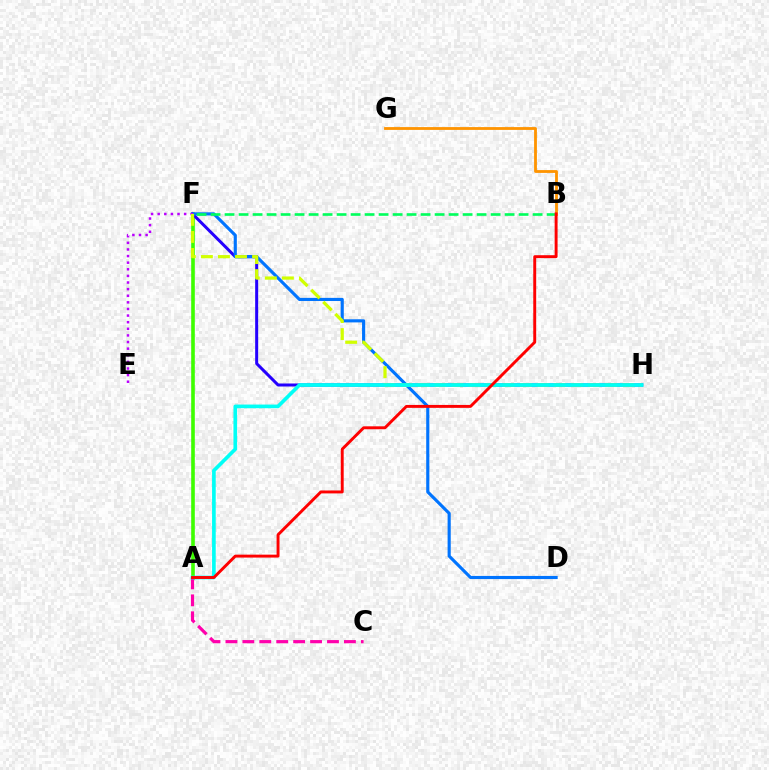{('A', 'F'): [{'color': '#3dff00', 'line_style': 'solid', 'thickness': 2.61}], ('A', 'C'): [{'color': '#ff00ac', 'line_style': 'dashed', 'thickness': 2.3}], ('F', 'H'): [{'color': '#2500ff', 'line_style': 'solid', 'thickness': 2.16}, {'color': '#d1ff00', 'line_style': 'dashed', 'thickness': 2.32}], ('D', 'F'): [{'color': '#0074ff', 'line_style': 'solid', 'thickness': 2.26}], ('E', 'F'): [{'color': '#b900ff', 'line_style': 'dotted', 'thickness': 1.8}], ('A', 'H'): [{'color': '#00fff6', 'line_style': 'solid', 'thickness': 2.63}], ('B', 'F'): [{'color': '#00ff5c', 'line_style': 'dashed', 'thickness': 1.9}], ('B', 'G'): [{'color': '#ff9400', 'line_style': 'solid', 'thickness': 2.02}], ('A', 'B'): [{'color': '#ff0000', 'line_style': 'solid', 'thickness': 2.11}]}